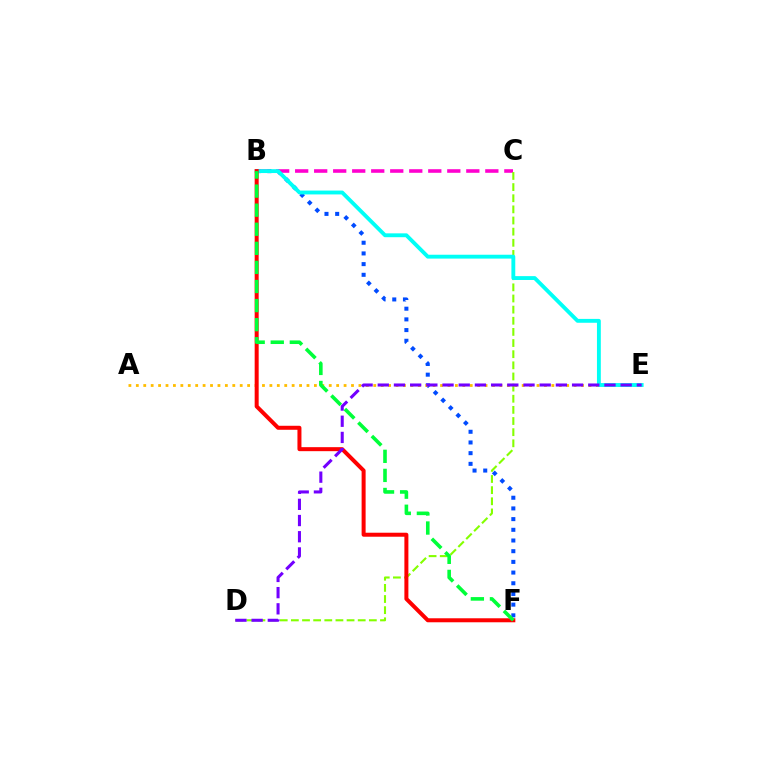{('B', 'F'): [{'color': '#004bff', 'line_style': 'dotted', 'thickness': 2.9}, {'color': '#ff0000', 'line_style': 'solid', 'thickness': 2.88}, {'color': '#00ff39', 'line_style': 'dashed', 'thickness': 2.59}], ('A', 'E'): [{'color': '#ffbd00', 'line_style': 'dotted', 'thickness': 2.02}], ('B', 'C'): [{'color': '#ff00cf', 'line_style': 'dashed', 'thickness': 2.58}], ('C', 'D'): [{'color': '#84ff00', 'line_style': 'dashed', 'thickness': 1.51}], ('B', 'E'): [{'color': '#00fff6', 'line_style': 'solid', 'thickness': 2.78}], ('D', 'E'): [{'color': '#7200ff', 'line_style': 'dashed', 'thickness': 2.2}]}